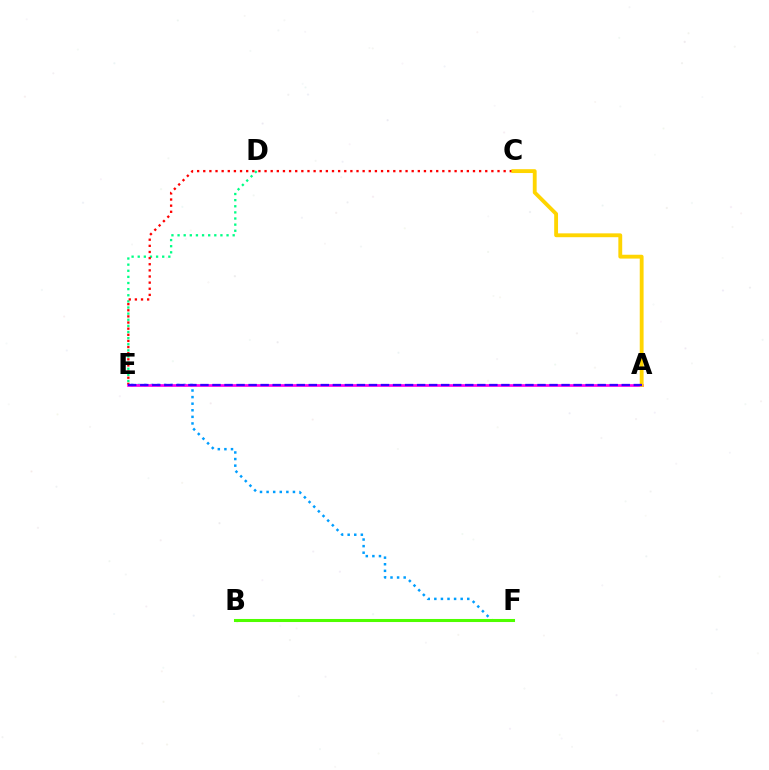{('D', 'E'): [{'color': '#00ff86', 'line_style': 'dotted', 'thickness': 1.66}], ('C', 'E'): [{'color': '#ff0000', 'line_style': 'dotted', 'thickness': 1.67}], ('E', 'F'): [{'color': '#009eff', 'line_style': 'dotted', 'thickness': 1.79}], ('A', 'E'): [{'color': '#ff00ed', 'line_style': 'solid', 'thickness': 1.92}, {'color': '#3700ff', 'line_style': 'dashed', 'thickness': 1.64}], ('A', 'C'): [{'color': '#ffd500', 'line_style': 'solid', 'thickness': 2.77}], ('B', 'F'): [{'color': '#4fff00', 'line_style': 'solid', 'thickness': 2.2}]}